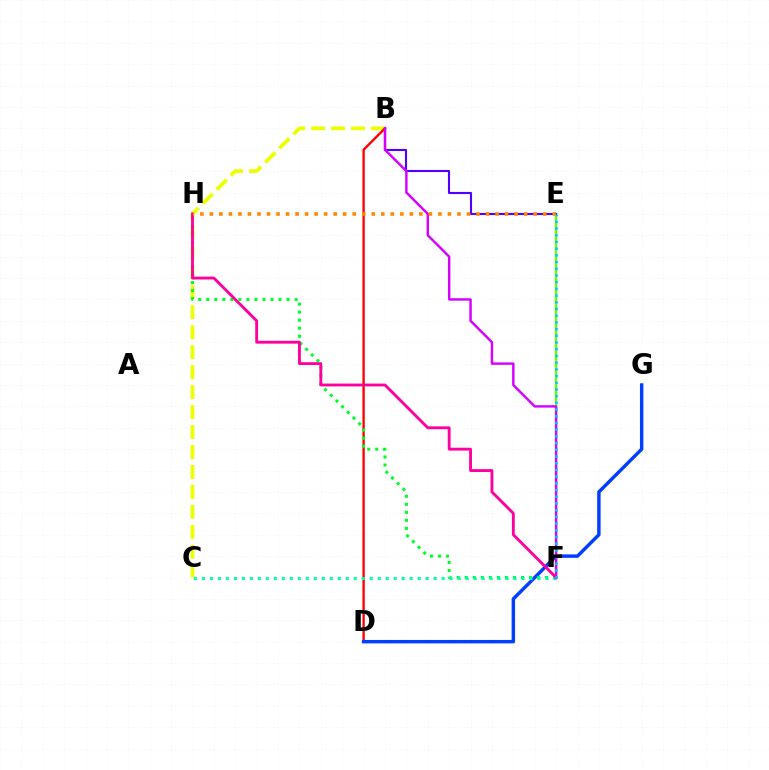{('E', 'F'): [{'color': '#66ff00', 'line_style': 'solid', 'thickness': 1.67}, {'color': '#00c7ff', 'line_style': 'dotted', 'thickness': 1.82}], ('B', 'E'): [{'color': '#4f00ff', 'line_style': 'solid', 'thickness': 1.52}], ('B', 'C'): [{'color': '#eeff00', 'line_style': 'dashed', 'thickness': 2.71}], ('B', 'D'): [{'color': '#ff0000', 'line_style': 'solid', 'thickness': 1.69}], ('D', 'G'): [{'color': '#003fff', 'line_style': 'solid', 'thickness': 2.47}], ('F', 'H'): [{'color': '#00ff27', 'line_style': 'dotted', 'thickness': 2.18}, {'color': '#ff00a0', 'line_style': 'solid', 'thickness': 2.06}], ('C', 'F'): [{'color': '#00ffaf', 'line_style': 'dotted', 'thickness': 2.17}], ('B', 'F'): [{'color': '#d600ff', 'line_style': 'solid', 'thickness': 1.75}], ('E', 'H'): [{'color': '#ff8800', 'line_style': 'dotted', 'thickness': 2.59}]}